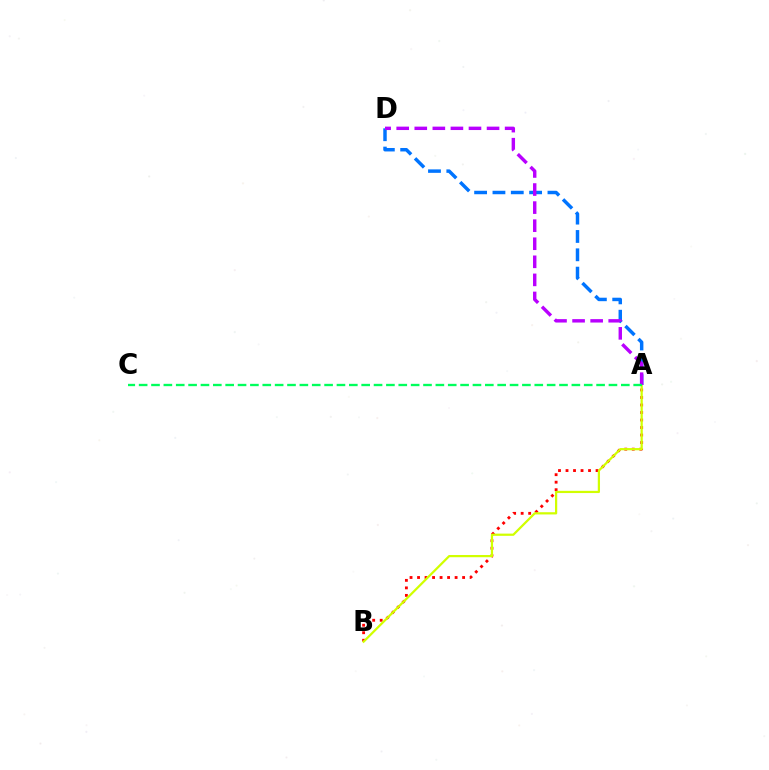{('A', 'D'): [{'color': '#0074ff', 'line_style': 'dashed', 'thickness': 2.49}, {'color': '#b900ff', 'line_style': 'dashed', 'thickness': 2.45}], ('A', 'B'): [{'color': '#ff0000', 'line_style': 'dotted', 'thickness': 2.04}, {'color': '#d1ff00', 'line_style': 'solid', 'thickness': 1.6}], ('A', 'C'): [{'color': '#00ff5c', 'line_style': 'dashed', 'thickness': 1.68}]}